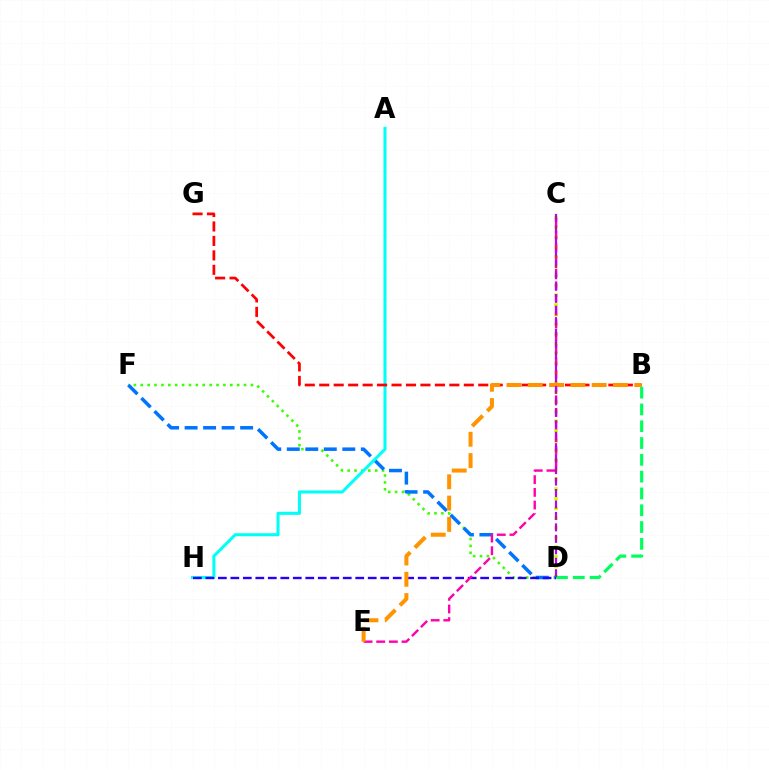{('C', 'D'): [{'color': '#d1ff00', 'line_style': 'dotted', 'thickness': 2.63}, {'color': '#b900ff', 'line_style': 'dashed', 'thickness': 1.56}], ('D', 'F'): [{'color': '#3dff00', 'line_style': 'dotted', 'thickness': 1.87}, {'color': '#0074ff', 'line_style': 'dashed', 'thickness': 2.51}], ('A', 'H'): [{'color': '#00fff6', 'line_style': 'solid', 'thickness': 2.19}], ('B', 'G'): [{'color': '#ff0000', 'line_style': 'dashed', 'thickness': 1.96}], ('D', 'H'): [{'color': '#2500ff', 'line_style': 'dashed', 'thickness': 1.7}], ('B', 'D'): [{'color': '#00ff5c', 'line_style': 'dashed', 'thickness': 2.28}], ('C', 'E'): [{'color': '#ff00ac', 'line_style': 'dashed', 'thickness': 1.72}], ('B', 'E'): [{'color': '#ff9400', 'line_style': 'dashed', 'thickness': 2.89}]}